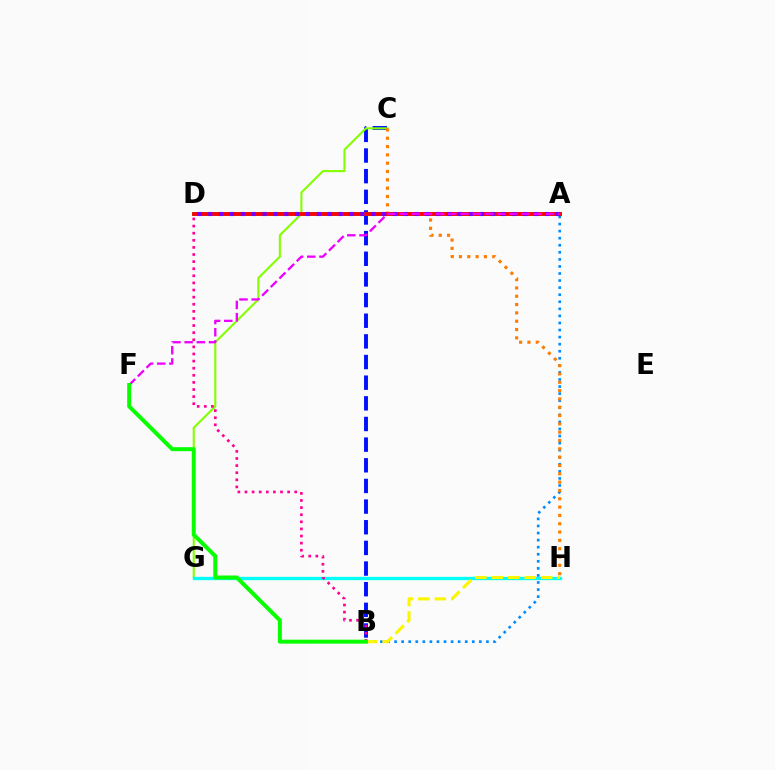{('B', 'C'): [{'color': '#0010ff', 'line_style': 'dashed', 'thickness': 2.81}], ('A', 'D'): [{'color': '#00ff74', 'line_style': 'solid', 'thickness': 2.84}, {'color': '#ff0000', 'line_style': 'solid', 'thickness': 2.74}, {'color': '#7200ff', 'line_style': 'dotted', 'thickness': 2.95}], ('C', 'G'): [{'color': '#84ff00', 'line_style': 'solid', 'thickness': 1.51}], ('G', 'H'): [{'color': '#00fff6', 'line_style': 'solid', 'thickness': 2.38}], ('A', 'B'): [{'color': '#008cff', 'line_style': 'dotted', 'thickness': 1.92}], ('B', 'H'): [{'color': '#fcf500', 'line_style': 'dashed', 'thickness': 2.24}], ('C', 'H'): [{'color': '#ff7c00', 'line_style': 'dotted', 'thickness': 2.26}], ('B', 'D'): [{'color': '#ff0094', 'line_style': 'dotted', 'thickness': 1.93}], ('A', 'F'): [{'color': '#ee00ff', 'line_style': 'dashed', 'thickness': 1.66}], ('B', 'F'): [{'color': '#08ff00', 'line_style': 'solid', 'thickness': 2.87}]}